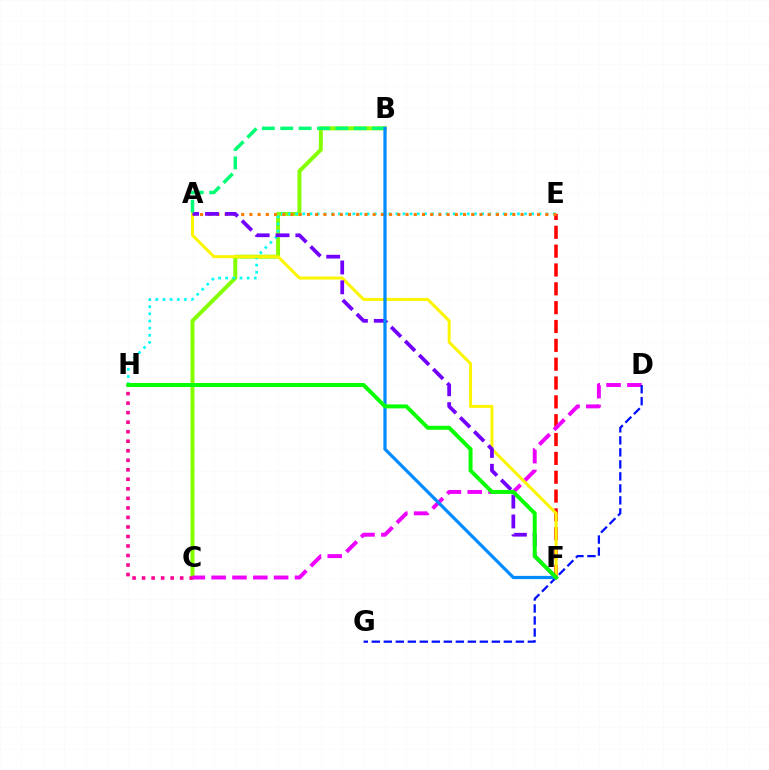{('B', 'C'): [{'color': '#84ff00', 'line_style': 'solid', 'thickness': 2.85}], ('E', 'H'): [{'color': '#00fff6', 'line_style': 'dotted', 'thickness': 1.94}], ('E', 'F'): [{'color': '#ff0000', 'line_style': 'dashed', 'thickness': 2.56}], ('A', 'F'): [{'color': '#fcf500', 'line_style': 'solid', 'thickness': 2.16}, {'color': '#7200ff', 'line_style': 'dashed', 'thickness': 2.7}], ('C', 'H'): [{'color': '#ff0094', 'line_style': 'dotted', 'thickness': 2.59}], ('A', 'E'): [{'color': '#ff7c00', 'line_style': 'dotted', 'thickness': 2.23}], ('C', 'D'): [{'color': '#ee00ff', 'line_style': 'dashed', 'thickness': 2.83}], ('A', 'B'): [{'color': '#00ff74', 'line_style': 'dashed', 'thickness': 2.5}], ('D', 'G'): [{'color': '#0010ff', 'line_style': 'dashed', 'thickness': 1.63}], ('B', 'F'): [{'color': '#008cff', 'line_style': 'solid', 'thickness': 2.34}], ('F', 'H'): [{'color': '#08ff00', 'line_style': 'solid', 'thickness': 2.86}]}